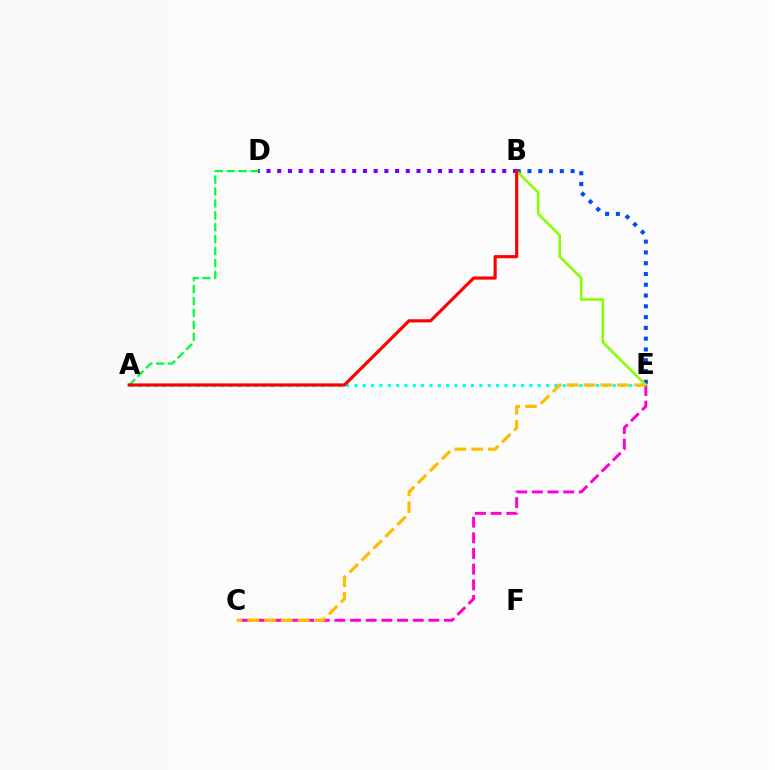{('B', 'E'): [{'color': '#004bff', 'line_style': 'dotted', 'thickness': 2.93}, {'color': '#84ff00', 'line_style': 'solid', 'thickness': 1.86}], ('B', 'D'): [{'color': '#7200ff', 'line_style': 'dotted', 'thickness': 2.91}], ('C', 'E'): [{'color': '#ff00cf', 'line_style': 'dashed', 'thickness': 2.13}, {'color': '#ffbd00', 'line_style': 'dashed', 'thickness': 2.29}], ('A', 'E'): [{'color': '#00fff6', 'line_style': 'dotted', 'thickness': 2.26}], ('A', 'D'): [{'color': '#00ff39', 'line_style': 'dashed', 'thickness': 1.62}], ('A', 'B'): [{'color': '#ff0000', 'line_style': 'solid', 'thickness': 2.27}]}